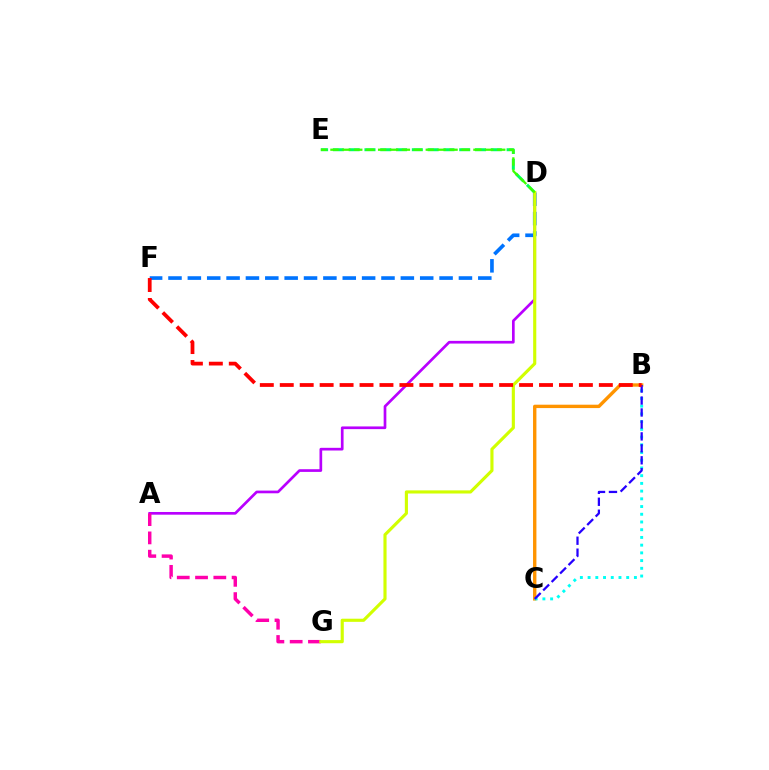{('A', 'D'): [{'color': '#b900ff', 'line_style': 'solid', 'thickness': 1.94}], ('D', 'E'): [{'color': '#00ff5c', 'line_style': 'dashed', 'thickness': 2.15}, {'color': '#3dff00', 'line_style': 'dashed', 'thickness': 1.62}], ('A', 'G'): [{'color': '#ff00ac', 'line_style': 'dashed', 'thickness': 2.48}], ('B', 'C'): [{'color': '#ff9400', 'line_style': 'solid', 'thickness': 2.44}, {'color': '#00fff6', 'line_style': 'dotted', 'thickness': 2.1}, {'color': '#2500ff', 'line_style': 'dashed', 'thickness': 1.62}], ('D', 'F'): [{'color': '#0074ff', 'line_style': 'dashed', 'thickness': 2.63}], ('D', 'G'): [{'color': '#d1ff00', 'line_style': 'solid', 'thickness': 2.25}], ('B', 'F'): [{'color': '#ff0000', 'line_style': 'dashed', 'thickness': 2.71}]}